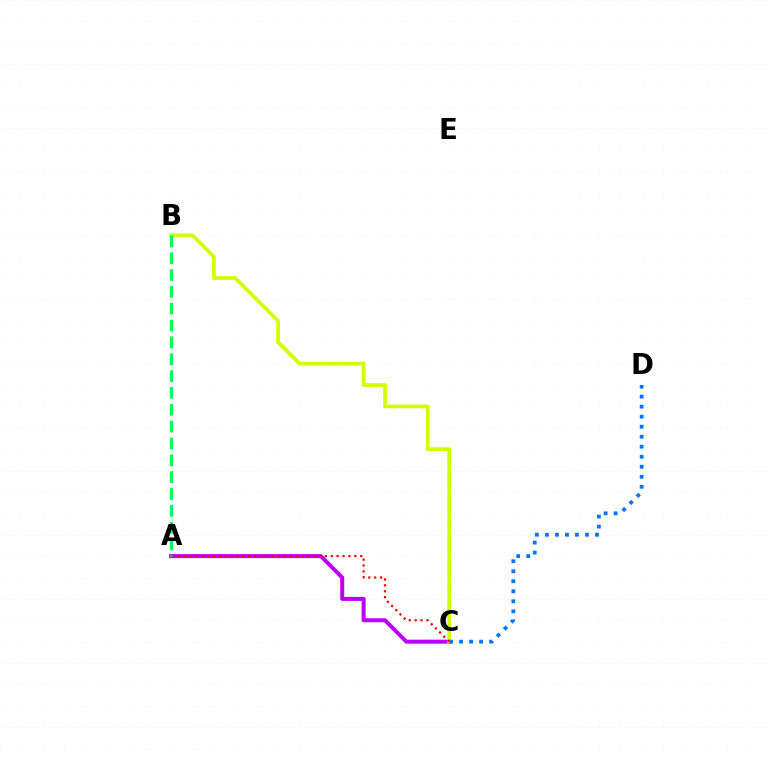{('A', 'C'): [{'color': '#b900ff', 'line_style': 'solid', 'thickness': 2.88}, {'color': '#ff0000', 'line_style': 'dotted', 'thickness': 1.6}], ('B', 'C'): [{'color': '#d1ff00', 'line_style': 'solid', 'thickness': 2.66}], ('A', 'B'): [{'color': '#00ff5c', 'line_style': 'dashed', 'thickness': 2.29}], ('C', 'D'): [{'color': '#0074ff', 'line_style': 'dotted', 'thickness': 2.72}]}